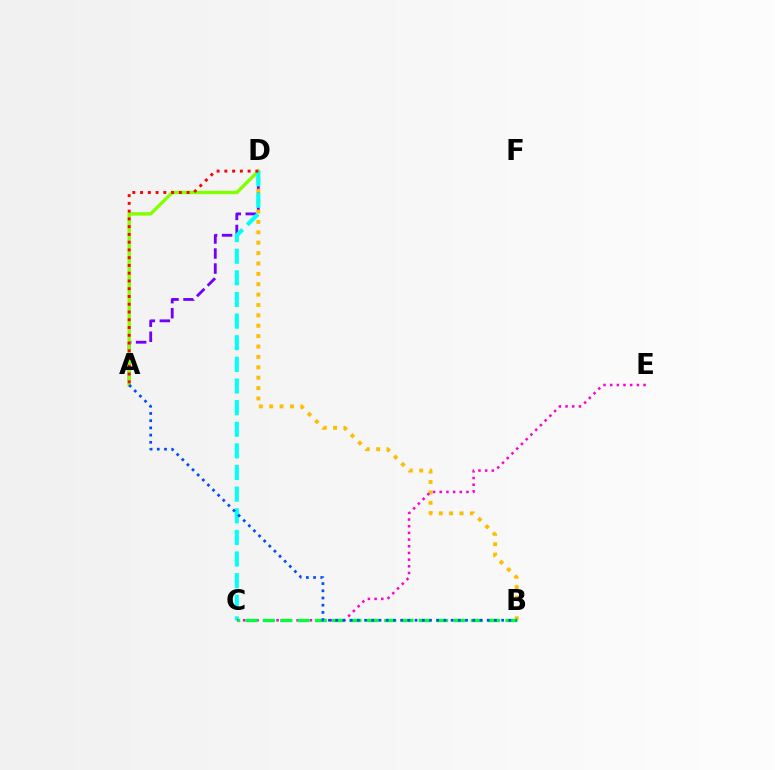{('A', 'D'): [{'color': '#7200ff', 'line_style': 'dashed', 'thickness': 2.04}, {'color': '#84ff00', 'line_style': 'solid', 'thickness': 2.44}, {'color': '#ff0000', 'line_style': 'dotted', 'thickness': 2.11}], ('B', 'D'): [{'color': '#ffbd00', 'line_style': 'dotted', 'thickness': 2.82}], ('C', 'D'): [{'color': '#00fff6', 'line_style': 'dashed', 'thickness': 2.94}], ('C', 'E'): [{'color': '#ff00cf', 'line_style': 'dotted', 'thickness': 1.81}], ('B', 'C'): [{'color': '#00ff39', 'line_style': 'dashed', 'thickness': 2.35}], ('A', 'B'): [{'color': '#004bff', 'line_style': 'dotted', 'thickness': 1.96}]}